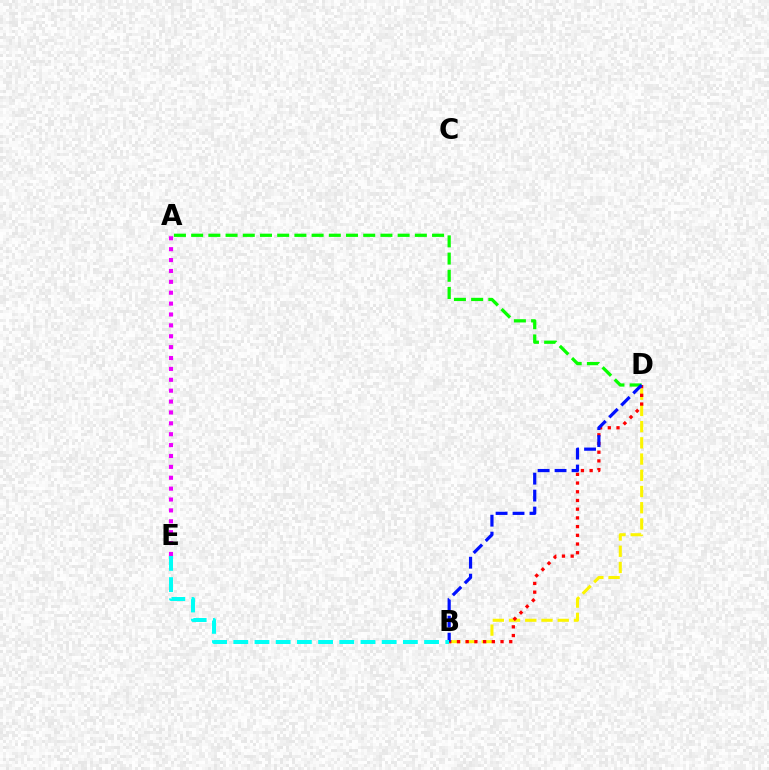{('B', 'D'): [{'color': '#fcf500', 'line_style': 'dashed', 'thickness': 2.2}, {'color': '#ff0000', 'line_style': 'dotted', 'thickness': 2.37}, {'color': '#0010ff', 'line_style': 'dashed', 'thickness': 2.3}], ('A', 'E'): [{'color': '#ee00ff', 'line_style': 'dotted', 'thickness': 2.96}], ('A', 'D'): [{'color': '#08ff00', 'line_style': 'dashed', 'thickness': 2.34}], ('B', 'E'): [{'color': '#00fff6', 'line_style': 'dashed', 'thickness': 2.88}]}